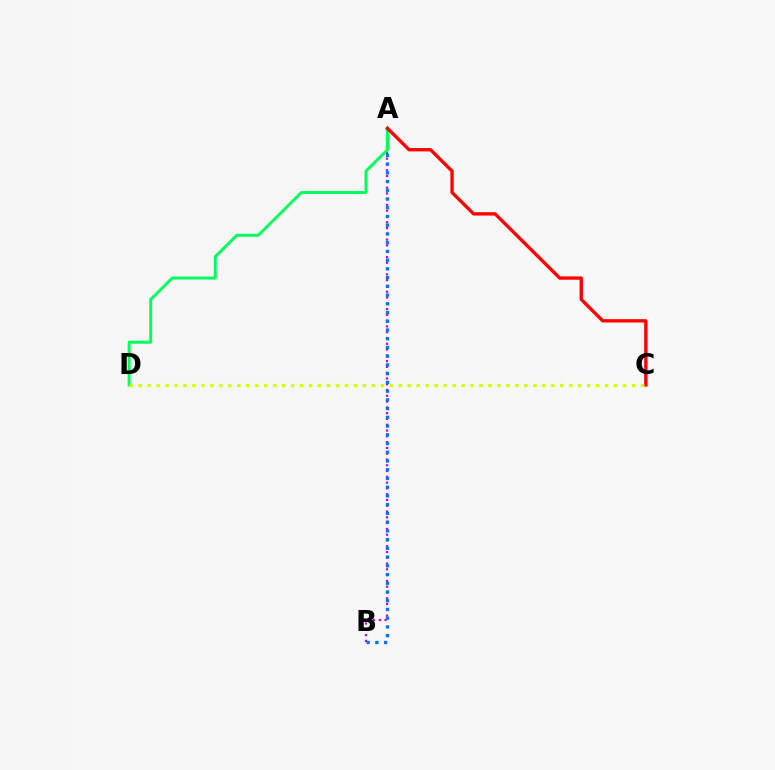{('A', 'B'): [{'color': '#b900ff', 'line_style': 'dotted', 'thickness': 1.57}, {'color': '#0074ff', 'line_style': 'dotted', 'thickness': 2.37}], ('A', 'D'): [{'color': '#00ff5c', 'line_style': 'solid', 'thickness': 2.13}], ('A', 'C'): [{'color': '#ff0000', 'line_style': 'solid', 'thickness': 2.41}], ('C', 'D'): [{'color': '#d1ff00', 'line_style': 'dotted', 'thickness': 2.44}]}